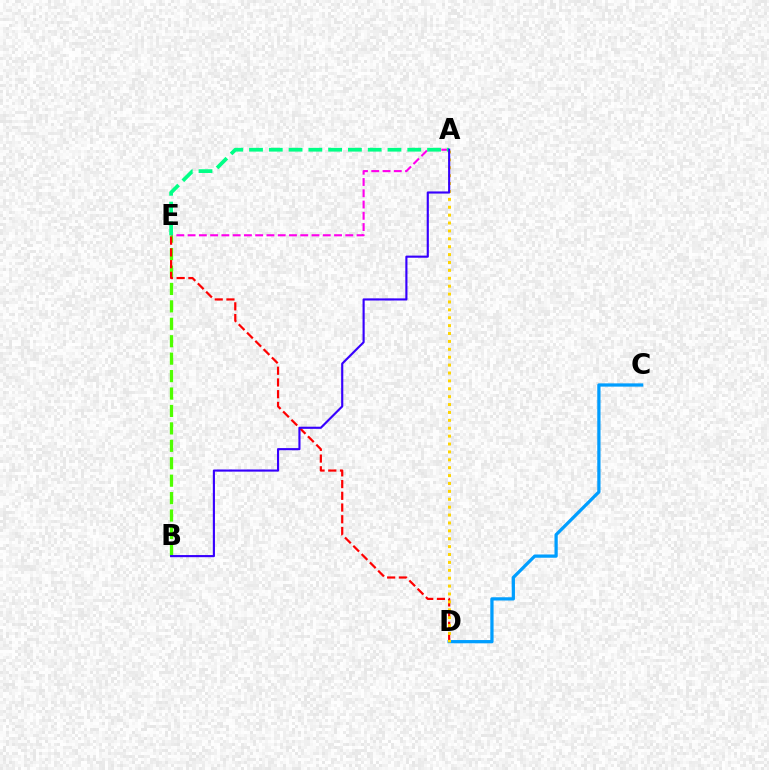{('A', 'E'): [{'color': '#ff00ed', 'line_style': 'dashed', 'thickness': 1.53}, {'color': '#00ff86', 'line_style': 'dashed', 'thickness': 2.69}], ('B', 'E'): [{'color': '#4fff00', 'line_style': 'dashed', 'thickness': 2.37}], ('C', 'D'): [{'color': '#009eff', 'line_style': 'solid', 'thickness': 2.34}], ('D', 'E'): [{'color': '#ff0000', 'line_style': 'dashed', 'thickness': 1.59}], ('A', 'D'): [{'color': '#ffd500', 'line_style': 'dotted', 'thickness': 2.14}], ('A', 'B'): [{'color': '#3700ff', 'line_style': 'solid', 'thickness': 1.54}]}